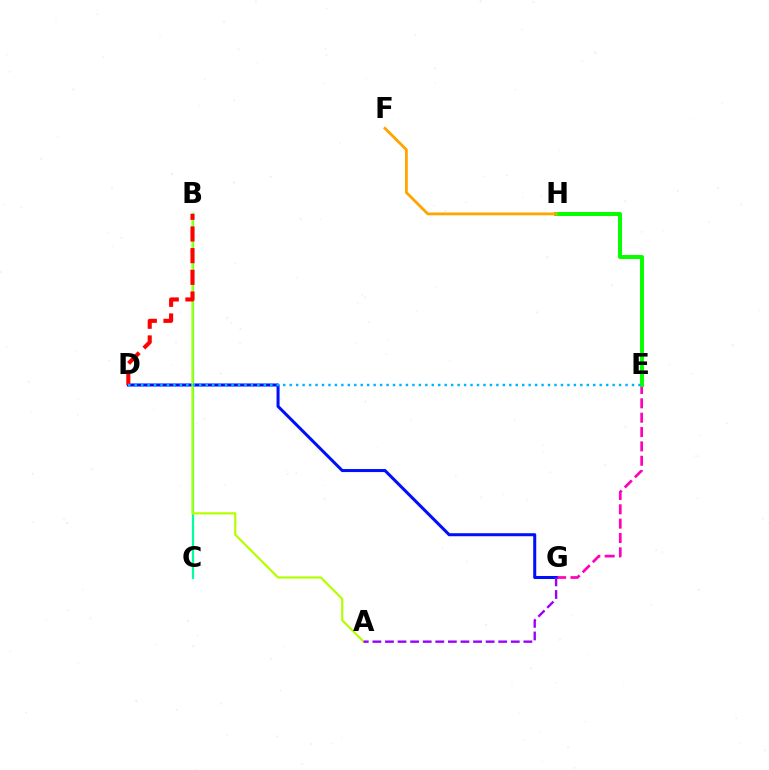{('E', 'G'): [{'color': '#ff00bd', 'line_style': 'dashed', 'thickness': 1.95}], ('E', 'H'): [{'color': '#08ff00', 'line_style': 'solid', 'thickness': 2.87}], ('D', 'G'): [{'color': '#0010ff', 'line_style': 'solid', 'thickness': 2.19}], ('B', 'C'): [{'color': '#00ff9d', 'line_style': 'solid', 'thickness': 1.59}], ('A', 'B'): [{'color': '#b3ff00', 'line_style': 'solid', 'thickness': 1.57}], ('A', 'G'): [{'color': '#9b00ff', 'line_style': 'dashed', 'thickness': 1.71}], ('B', 'D'): [{'color': '#ff0000', 'line_style': 'dashed', 'thickness': 2.94}], ('D', 'E'): [{'color': '#00b5ff', 'line_style': 'dotted', 'thickness': 1.75}], ('F', 'H'): [{'color': '#ffa500', 'line_style': 'solid', 'thickness': 2.03}]}